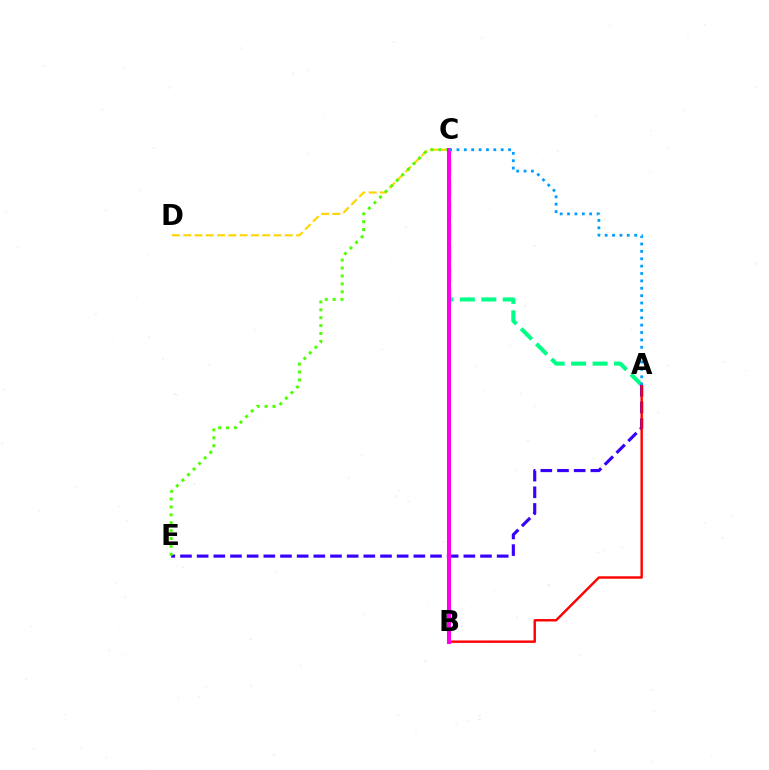{('A', 'C'): [{'color': '#00ff86', 'line_style': 'dashed', 'thickness': 2.92}, {'color': '#009eff', 'line_style': 'dotted', 'thickness': 2.0}], ('A', 'E'): [{'color': '#3700ff', 'line_style': 'dashed', 'thickness': 2.26}], ('C', 'D'): [{'color': '#ffd500', 'line_style': 'dashed', 'thickness': 1.53}], ('C', 'E'): [{'color': '#4fff00', 'line_style': 'dotted', 'thickness': 2.14}], ('A', 'B'): [{'color': '#ff0000', 'line_style': 'solid', 'thickness': 1.74}], ('B', 'C'): [{'color': '#ff00ed', 'line_style': 'solid', 'thickness': 2.93}]}